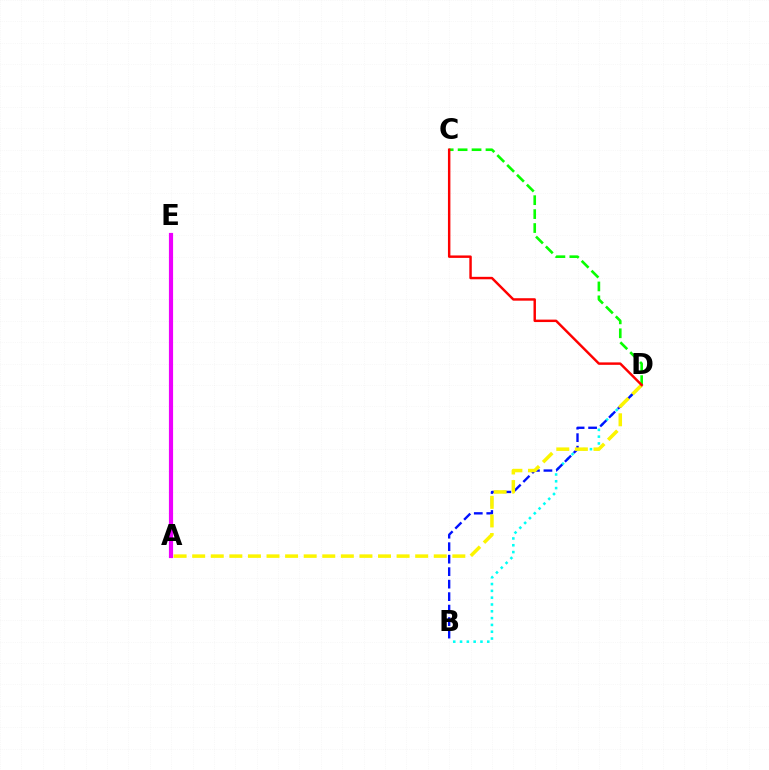{('B', 'D'): [{'color': '#00fff6', 'line_style': 'dotted', 'thickness': 1.85}, {'color': '#0010ff', 'line_style': 'dashed', 'thickness': 1.7}], ('A', 'D'): [{'color': '#fcf500', 'line_style': 'dashed', 'thickness': 2.52}], ('C', 'D'): [{'color': '#08ff00', 'line_style': 'dashed', 'thickness': 1.89}, {'color': '#ff0000', 'line_style': 'solid', 'thickness': 1.76}], ('A', 'E'): [{'color': '#ee00ff', 'line_style': 'solid', 'thickness': 3.0}]}